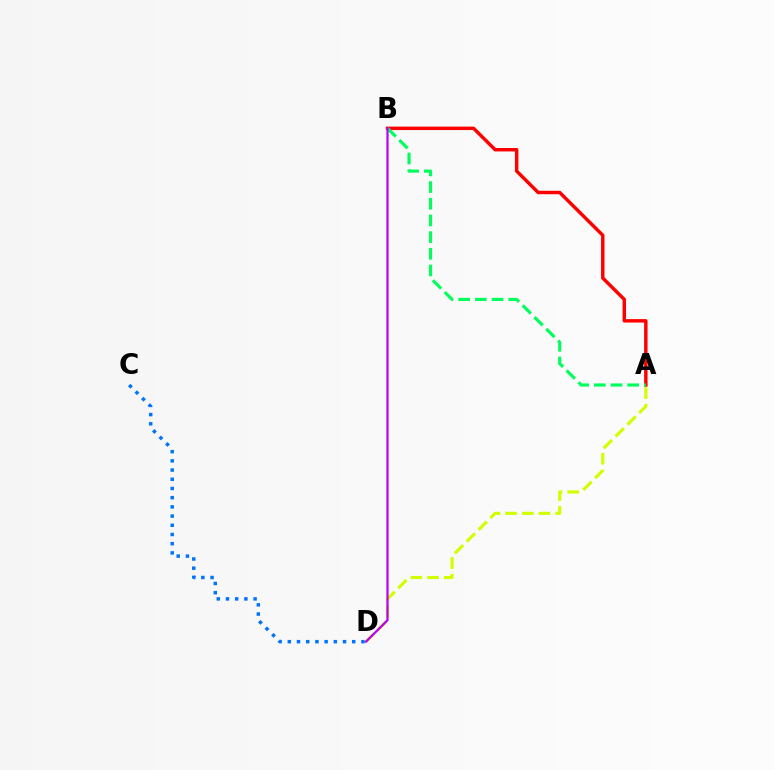{('A', 'B'): [{'color': '#ff0000', 'line_style': 'solid', 'thickness': 2.48}, {'color': '#00ff5c', 'line_style': 'dashed', 'thickness': 2.27}], ('C', 'D'): [{'color': '#0074ff', 'line_style': 'dotted', 'thickness': 2.5}], ('A', 'D'): [{'color': '#d1ff00', 'line_style': 'dashed', 'thickness': 2.27}], ('B', 'D'): [{'color': '#b900ff', 'line_style': 'solid', 'thickness': 1.61}]}